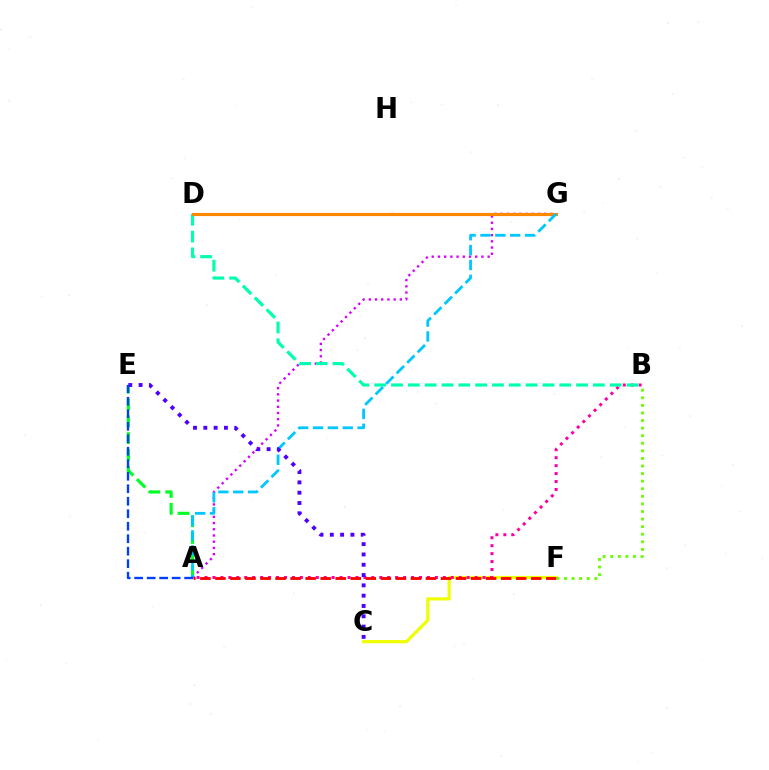{('C', 'F'): [{'color': '#eeff00', 'line_style': 'solid', 'thickness': 2.29}], ('A', 'B'): [{'color': '#ff00a0', 'line_style': 'dotted', 'thickness': 2.16}], ('A', 'E'): [{'color': '#00ff27', 'line_style': 'dashed', 'thickness': 2.29}, {'color': '#003fff', 'line_style': 'dashed', 'thickness': 1.7}], ('A', 'G'): [{'color': '#d600ff', 'line_style': 'dotted', 'thickness': 1.69}, {'color': '#00c7ff', 'line_style': 'dashed', 'thickness': 2.02}], ('B', 'D'): [{'color': '#00ffaf', 'line_style': 'dashed', 'thickness': 2.29}], ('D', 'G'): [{'color': '#ff8800', 'line_style': 'solid', 'thickness': 2.27}], ('A', 'F'): [{'color': '#ff0000', 'line_style': 'dashed', 'thickness': 2.04}], ('C', 'E'): [{'color': '#4f00ff', 'line_style': 'dotted', 'thickness': 2.8}], ('B', 'F'): [{'color': '#66ff00', 'line_style': 'dotted', 'thickness': 2.06}]}